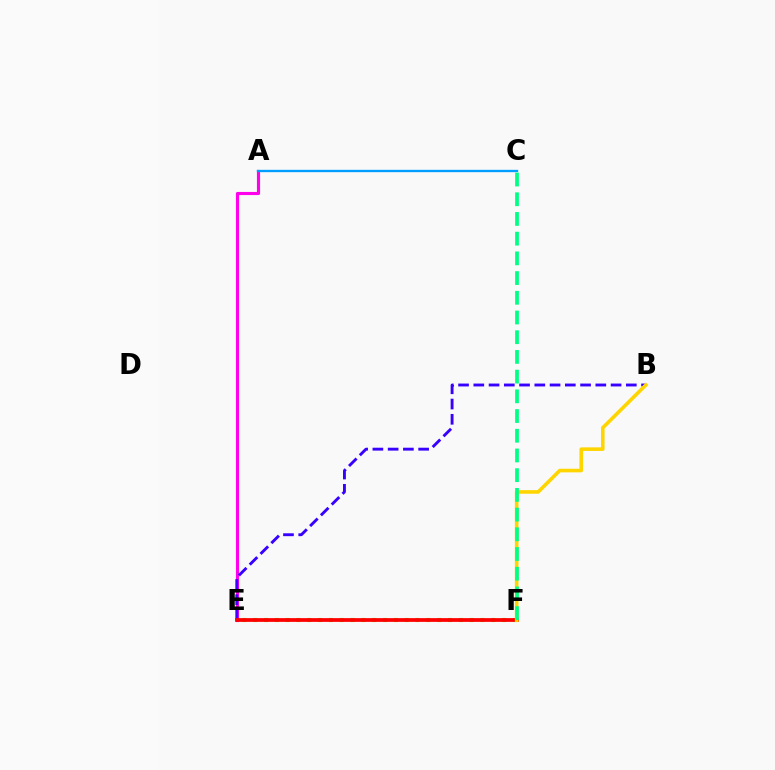{('A', 'E'): [{'color': '#ff00ed', 'line_style': 'solid', 'thickness': 2.25}], ('B', 'E'): [{'color': '#3700ff', 'line_style': 'dashed', 'thickness': 2.07}], ('E', 'F'): [{'color': '#4fff00', 'line_style': 'dotted', 'thickness': 2.94}, {'color': '#ff0000', 'line_style': 'solid', 'thickness': 2.7}], ('A', 'C'): [{'color': '#009eff', 'line_style': 'solid', 'thickness': 1.69}], ('B', 'F'): [{'color': '#ffd500', 'line_style': 'solid', 'thickness': 2.59}], ('C', 'F'): [{'color': '#00ff86', 'line_style': 'dashed', 'thickness': 2.68}]}